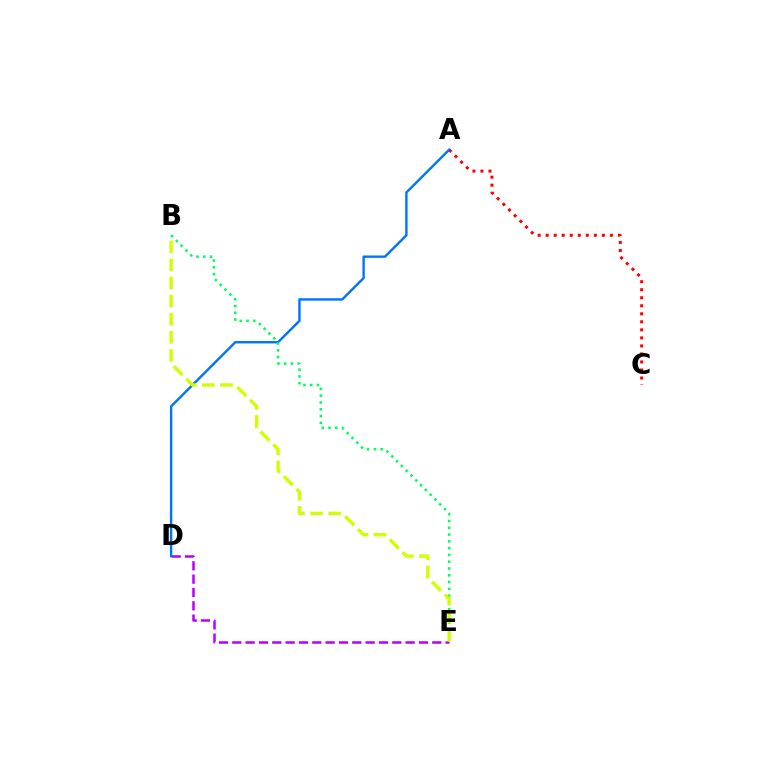{('A', 'C'): [{'color': '#ff0000', 'line_style': 'dotted', 'thickness': 2.18}], ('D', 'E'): [{'color': '#b900ff', 'line_style': 'dashed', 'thickness': 1.81}], ('A', 'D'): [{'color': '#0074ff', 'line_style': 'solid', 'thickness': 1.73}], ('B', 'E'): [{'color': '#00ff5c', 'line_style': 'dotted', 'thickness': 1.84}, {'color': '#d1ff00', 'line_style': 'dashed', 'thickness': 2.46}]}